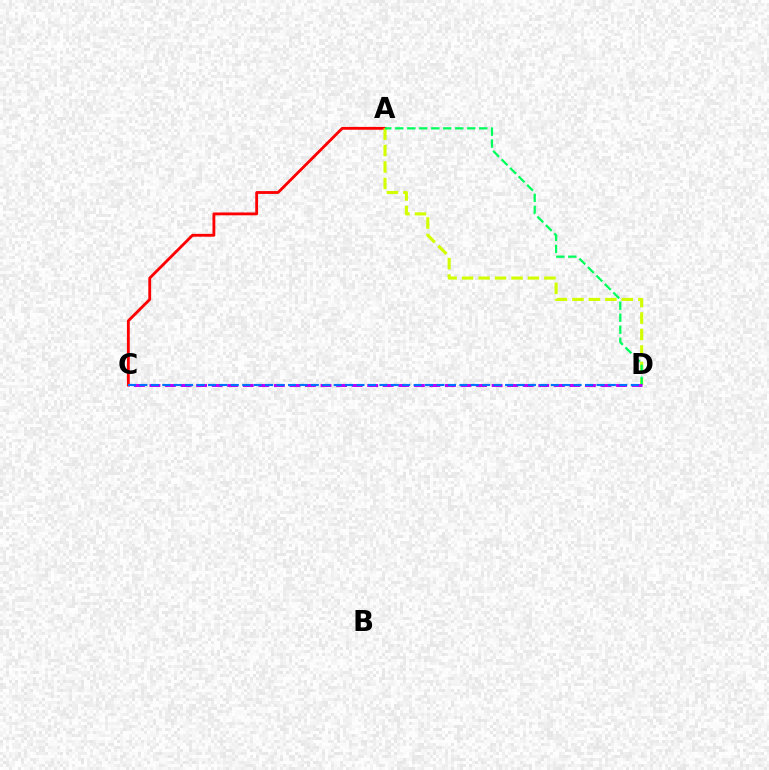{('A', 'C'): [{'color': '#ff0000', 'line_style': 'solid', 'thickness': 2.04}], ('A', 'D'): [{'color': '#d1ff00', 'line_style': 'dashed', 'thickness': 2.24}, {'color': '#00ff5c', 'line_style': 'dashed', 'thickness': 1.63}], ('C', 'D'): [{'color': '#b900ff', 'line_style': 'dashed', 'thickness': 2.11}, {'color': '#0074ff', 'line_style': 'dashed', 'thickness': 1.55}]}